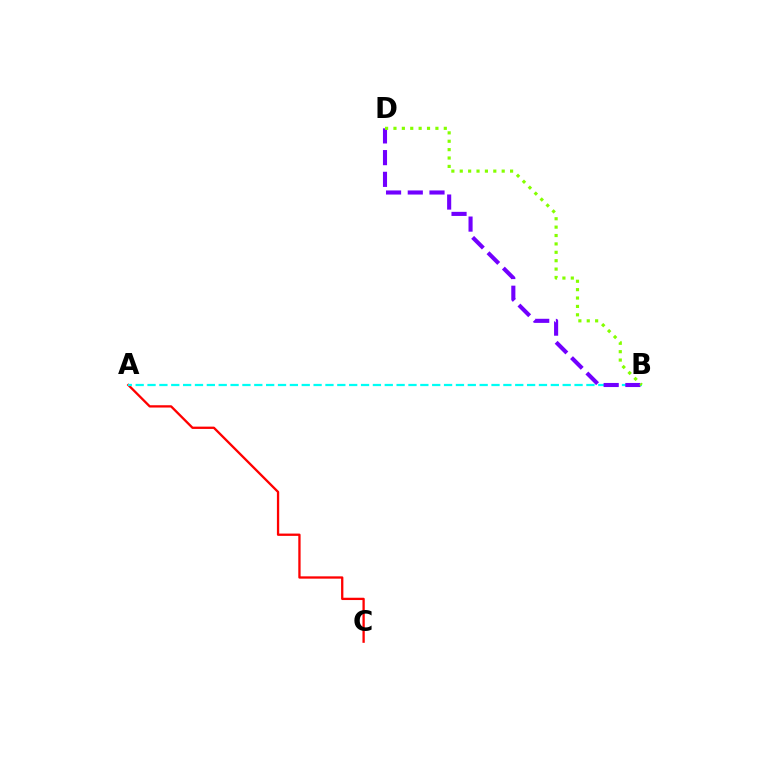{('A', 'C'): [{'color': '#ff0000', 'line_style': 'solid', 'thickness': 1.66}], ('A', 'B'): [{'color': '#00fff6', 'line_style': 'dashed', 'thickness': 1.61}], ('B', 'D'): [{'color': '#7200ff', 'line_style': 'dashed', 'thickness': 2.95}, {'color': '#84ff00', 'line_style': 'dotted', 'thickness': 2.28}]}